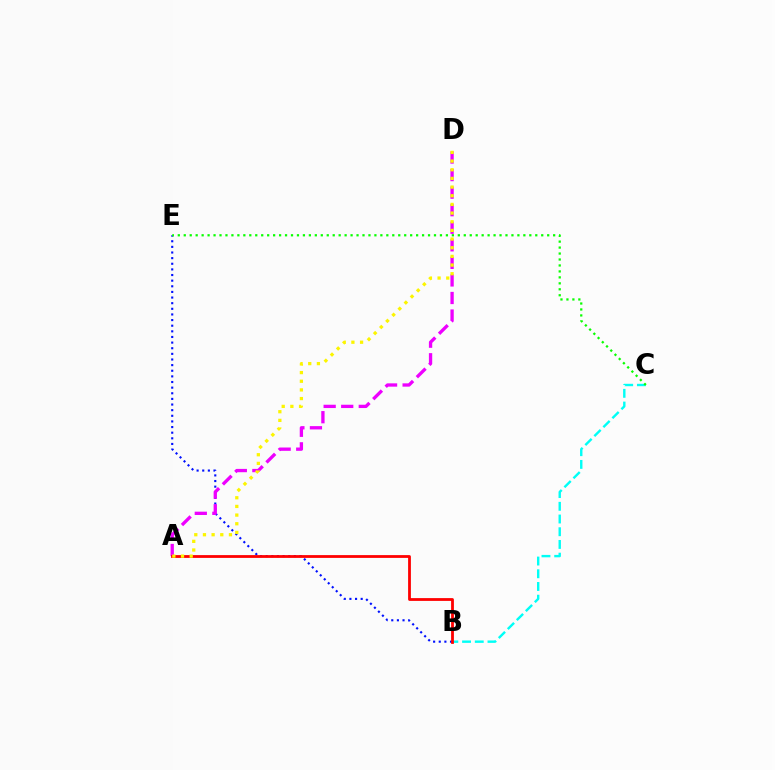{('B', 'E'): [{'color': '#0010ff', 'line_style': 'dotted', 'thickness': 1.53}], ('B', 'C'): [{'color': '#00fff6', 'line_style': 'dashed', 'thickness': 1.73}], ('A', 'D'): [{'color': '#ee00ff', 'line_style': 'dashed', 'thickness': 2.38}, {'color': '#fcf500', 'line_style': 'dotted', 'thickness': 2.35}], ('A', 'B'): [{'color': '#ff0000', 'line_style': 'solid', 'thickness': 2.01}], ('C', 'E'): [{'color': '#08ff00', 'line_style': 'dotted', 'thickness': 1.62}]}